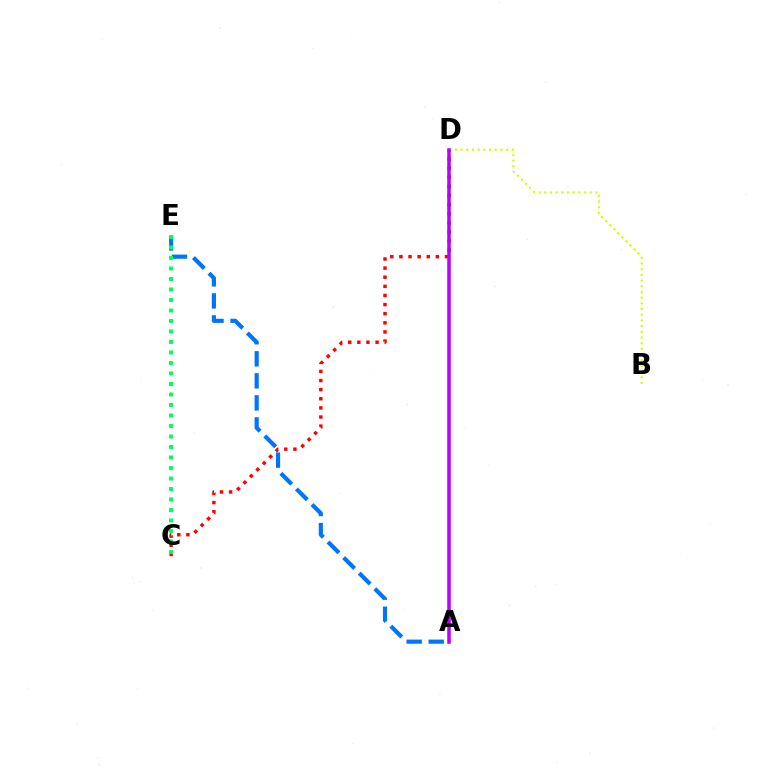{('C', 'D'): [{'color': '#ff0000', 'line_style': 'dotted', 'thickness': 2.48}], ('A', 'E'): [{'color': '#0074ff', 'line_style': 'dashed', 'thickness': 2.99}], ('B', 'D'): [{'color': '#d1ff00', 'line_style': 'dotted', 'thickness': 1.55}], ('C', 'E'): [{'color': '#00ff5c', 'line_style': 'dotted', 'thickness': 2.85}], ('A', 'D'): [{'color': '#b900ff', 'line_style': 'solid', 'thickness': 2.54}]}